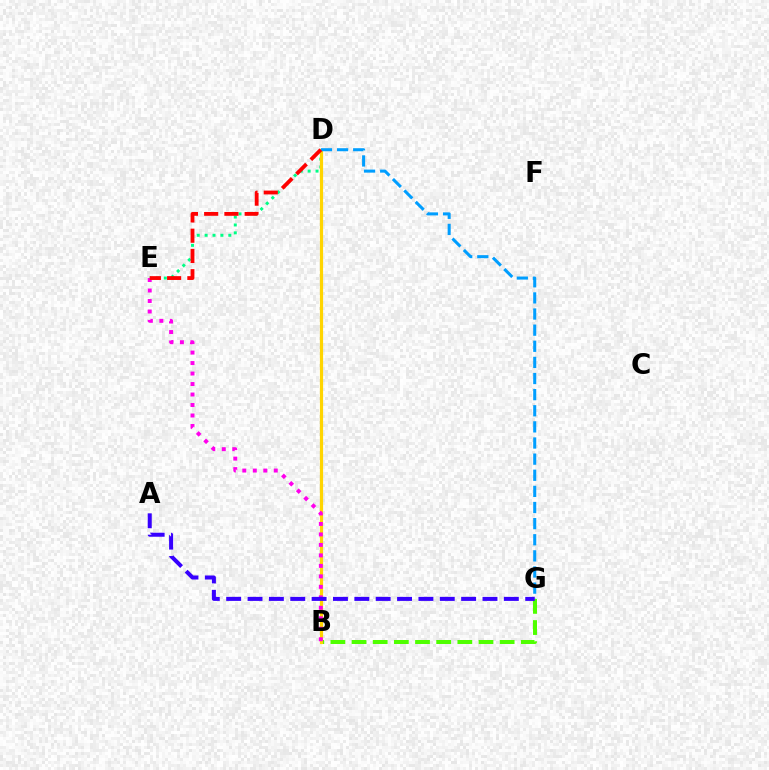{('B', 'G'): [{'color': '#4fff00', 'line_style': 'dashed', 'thickness': 2.87}], ('D', 'E'): [{'color': '#00ff86', 'line_style': 'dotted', 'thickness': 2.15}, {'color': '#ff0000', 'line_style': 'dashed', 'thickness': 2.75}], ('B', 'D'): [{'color': '#ffd500', 'line_style': 'solid', 'thickness': 2.3}], ('B', 'E'): [{'color': '#ff00ed', 'line_style': 'dotted', 'thickness': 2.85}], ('D', 'G'): [{'color': '#009eff', 'line_style': 'dashed', 'thickness': 2.19}], ('A', 'G'): [{'color': '#3700ff', 'line_style': 'dashed', 'thickness': 2.9}]}